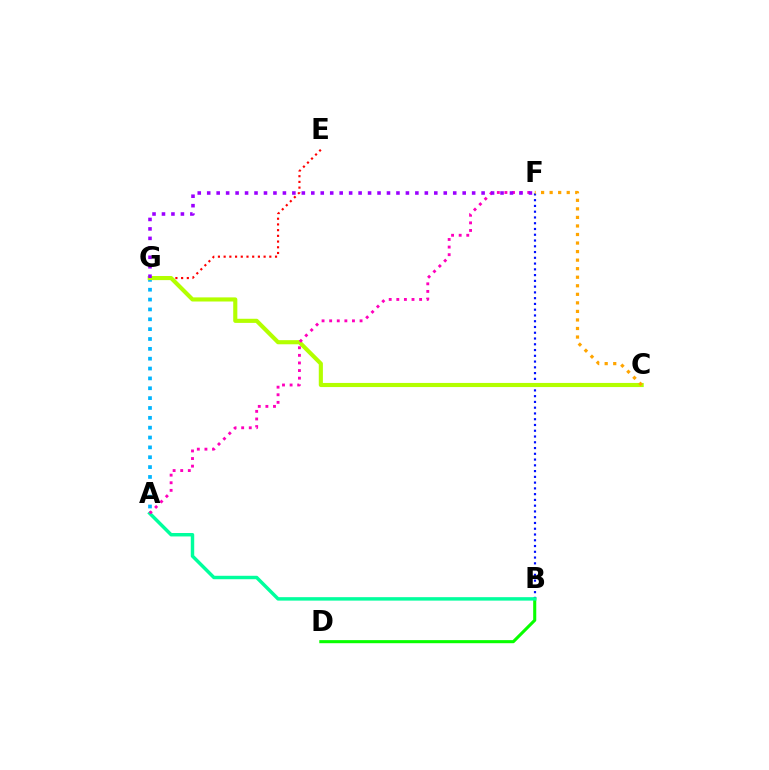{('B', 'D'): [{'color': '#08ff00', 'line_style': 'solid', 'thickness': 2.22}], ('B', 'F'): [{'color': '#0010ff', 'line_style': 'dotted', 'thickness': 1.57}], ('A', 'G'): [{'color': '#00b5ff', 'line_style': 'dotted', 'thickness': 2.68}], ('E', 'G'): [{'color': '#ff0000', 'line_style': 'dotted', 'thickness': 1.55}], ('C', 'G'): [{'color': '#b3ff00', 'line_style': 'solid', 'thickness': 2.97}], ('A', 'B'): [{'color': '#00ff9d', 'line_style': 'solid', 'thickness': 2.48}], ('C', 'F'): [{'color': '#ffa500', 'line_style': 'dotted', 'thickness': 2.32}], ('A', 'F'): [{'color': '#ff00bd', 'line_style': 'dotted', 'thickness': 2.07}], ('F', 'G'): [{'color': '#9b00ff', 'line_style': 'dotted', 'thickness': 2.57}]}